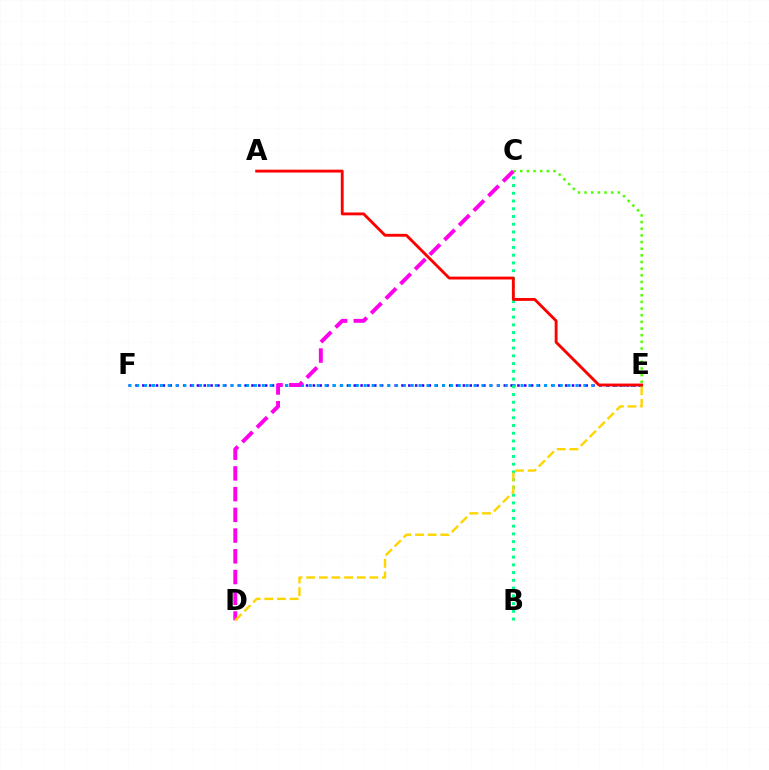{('C', 'E'): [{'color': '#4fff00', 'line_style': 'dotted', 'thickness': 1.81}], ('E', 'F'): [{'color': '#3700ff', 'line_style': 'dotted', 'thickness': 1.85}, {'color': '#009eff', 'line_style': 'dotted', 'thickness': 2.13}], ('C', 'D'): [{'color': '#ff00ed', 'line_style': 'dashed', 'thickness': 2.82}], ('B', 'C'): [{'color': '#00ff86', 'line_style': 'dotted', 'thickness': 2.1}], ('D', 'E'): [{'color': '#ffd500', 'line_style': 'dashed', 'thickness': 1.72}], ('A', 'E'): [{'color': '#ff0000', 'line_style': 'solid', 'thickness': 2.06}]}